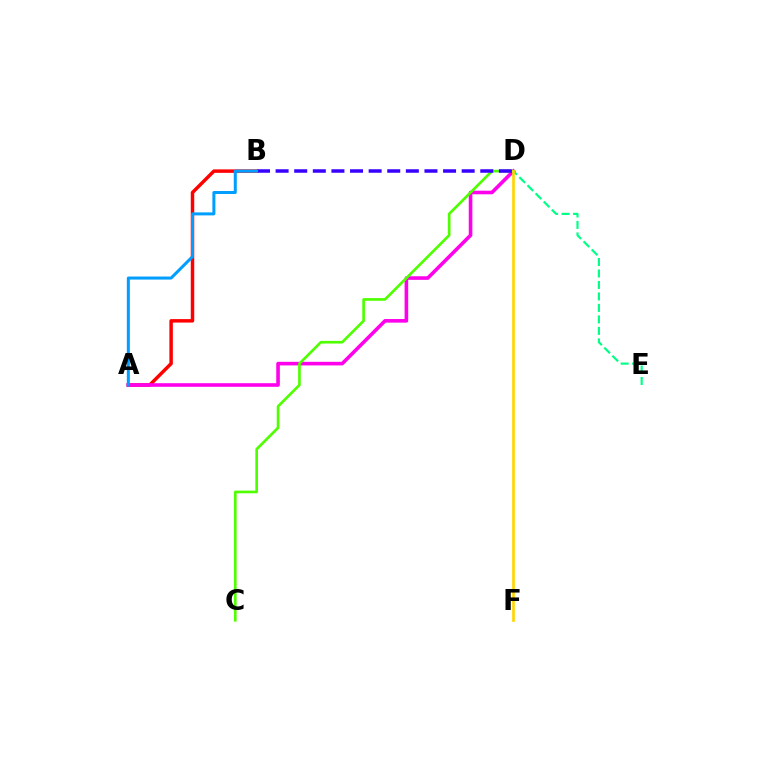{('D', 'E'): [{'color': '#00ff86', 'line_style': 'dashed', 'thickness': 1.56}], ('A', 'B'): [{'color': '#ff0000', 'line_style': 'solid', 'thickness': 2.5}, {'color': '#009eff', 'line_style': 'solid', 'thickness': 2.17}], ('A', 'D'): [{'color': '#ff00ed', 'line_style': 'solid', 'thickness': 2.59}], ('C', 'D'): [{'color': '#4fff00', 'line_style': 'solid', 'thickness': 1.92}], ('D', 'F'): [{'color': '#ffd500', 'line_style': 'solid', 'thickness': 1.92}], ('B', 'D'): [{'color': '#3700ff', 'line_style': 'dashed', 'thickness': 2.53}]}